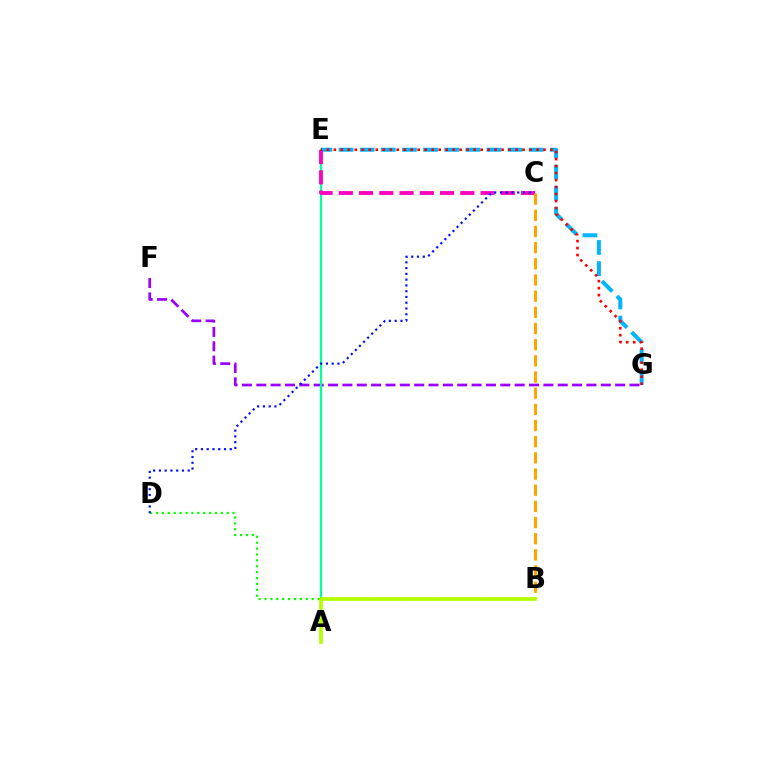{('E', 'G'): [{'color': '#00b5ff', 'line_style': 'dashed', 'thickness': 2.87}, {'color': '#ff0000', 'line_style': 'dotted', 'thickness': 1.9}], ('F', 'G'): [{'color': '#9b00ff', 'line_style': 'dashed', 'thickness': 1.95}], ('A', 'E'): [{'color': '#00ff9d', 'line_style': 'solid', 'thickness': 1.58}], ('C', 'E'): [{'color': '#ff00bd', 'line_style': 'dashed', 'thickness': 2.75}], ('B', 'D'): [{'color': '#08ff00', 'line_style': 'dotted', 'thickness': 1.6}], ('B', 'C'): [{'color': '#ffa500', 'line_style': 'dashed', 'thickness': 2.2}], ('A', 'B'): [{'color': '#b3ff00', 'line_style': 'solid', 'thickness': 2.66}], ('C', 'D'): [{'color': '#0010ff', 'line_style': 'dotted', 'thickness': 1.57}]}